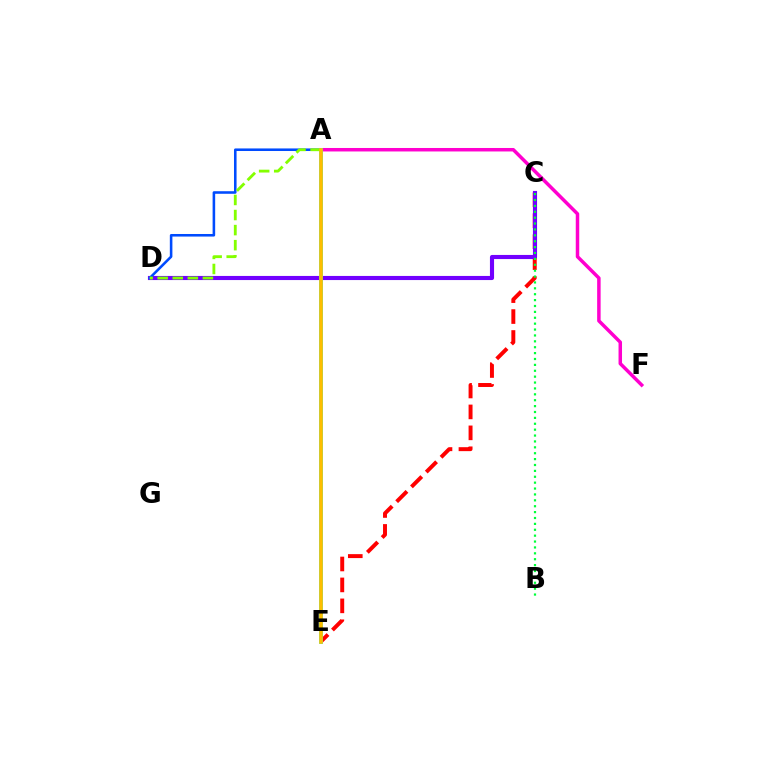{('C', 'E'): [{'color': '#ff0000', 'line_style': 'dashed', 'thickness': 2.84}], ('C', 'D'): [{'color': '#7200ff', 'line_style': 'solid', 'thickness': 2.96}], ('A', 'F'): [{'color': '#ff00cf', 'line_style': 'solid', 'thickness': 2.51}], ('A', 'D'): [{'color': '#004bff', 'line_style': 'solid', 'thickness': 1.85}, {'color': '#84ff00', 'line_style': 'dashed', 'thickness': 2.05}], ('A', 'E'): [{'color': '#00fff6', 'line_style': 'solid', 'thickness': 2.75}, {'color': '#ffbd00', 'line_style': 'solid', 'thickness': 2.61}], ('B', 'C'): [{'color': '#00ff39', 'line_style': 'dotted', 'thickness': 1.6}]}